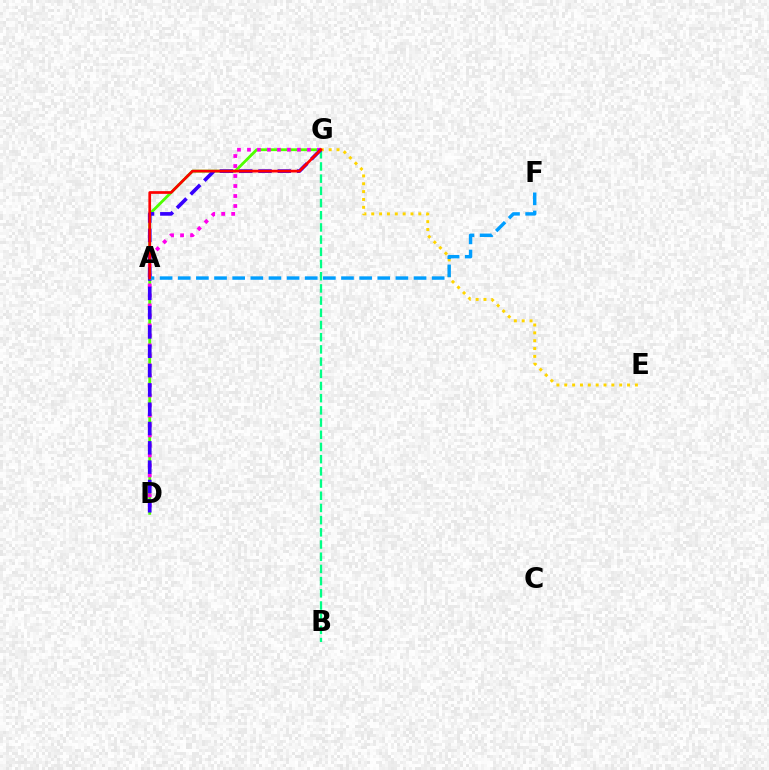{('D', 'G'): [{'color': '#4fff00', 'line_style': 'solid', 'thickness': 2.02}, {'color': '#ff00ed', 'line_style': 'dotted', 'thickness': 2.72}, {'color': '#3700ff', 'line_style': 'dashed', 'thickness': 2.62}], ('B', 'G'): [{'color': '#00ff86', 'line_style': 'dashed', 'thickness': 1.66}], ('E', 'G'): [{'color': '#ffd500', 'line_style': 'dotted', 'thickness': 2.13}], ('A', 'F'): [{'color': '#009eff', 'line_style': 'dashed', 'thickness': 2.46}], ('A', 'G'): [{'color': '#ff0000', 'line_style': 'solid', 'thickness': 1.94}]}